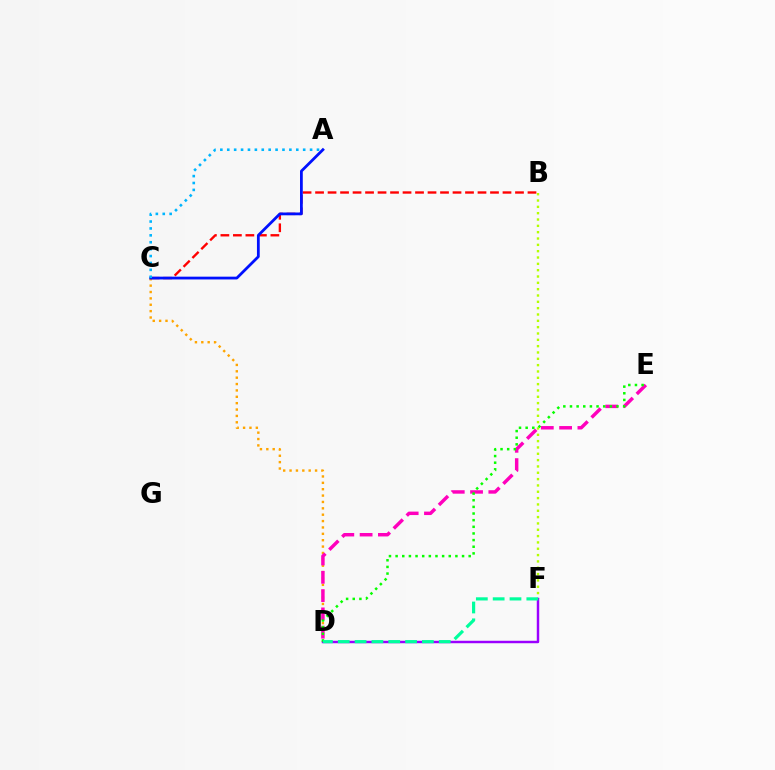{('C', 'D'): [{'color': '#ffa500', 'line_style': 'dotted', 'thickness': 1.73}], ('B', 'F'): [{'color': '#b3ff00', 'line_style': 'dotted', 'thickness': 1.72}], ('D', 'E'): [{'color': '#ff00bd', 'line_style': 'dashed', 'thickness': 2.49}, {'color': '#08ff00', 'line_style': 'dotted', 'thickness': 1.8}], ('D', 'F'): [{'color': '#9b00ff', 'line_style': 'solid', 'thickness': 1.77}, {'color': '#00ff9d', 'line_style': 'dashed', 'thickness': 2.29}], ('B', 'C'): [{'color': '#ff0000', 'line_style': 'dashed', 'thickness': 1.7}], ('A', 'C'): [{'color': '#0010ff', 'line_style': 'solid', 'thickness': 2.0}, {'color': '#00b5ff', 'line_style': 'dotted', 'thickness': 1.88}]}